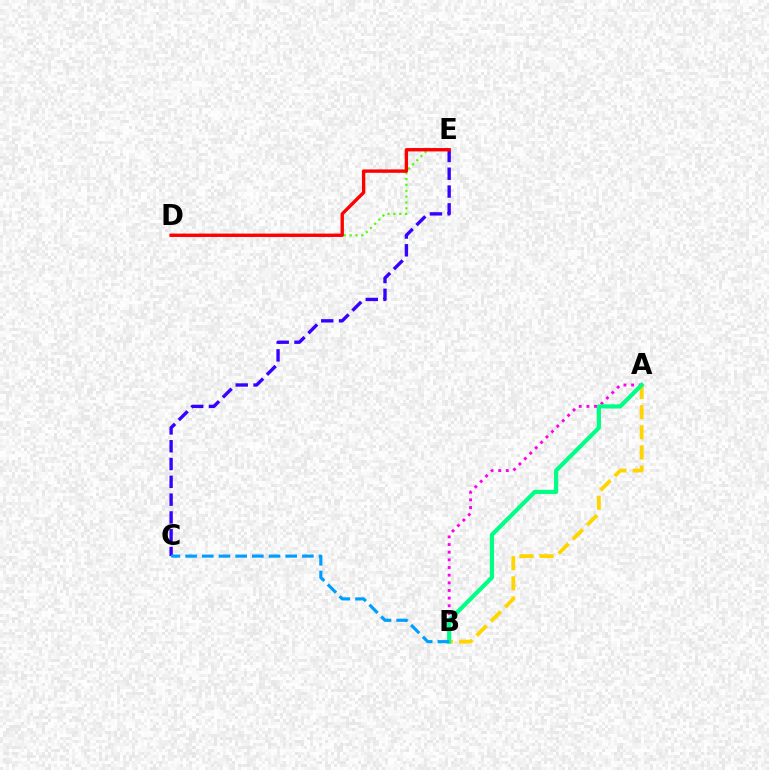{('A', 'B'): [{'color': '#ff00ed', 'line_style': 'dotted', 'thickness': 2.08}, {'color': '#ffd500', 'line_style': 'dashed', 'thickness': 2.74}, {'color': '#00ff86', 'line_style': 'solid', 'thickness': 3.0}], ('D', 'E'): [{'color': '#4fff00', 'line_style': 'dotted', 'thickness': 1.59}, {'color': '#ff0000', 'line_style': 'solid', 'thickness': 2.43}], ('C', 'E'): [{'color': '#3700ff', 'line_style': 'dashed', 'thickness': 2.42}], ('B', 'C'): [{'color': '#009eff', 'line_style': 'dashed', 'thickness': 2.27}]}